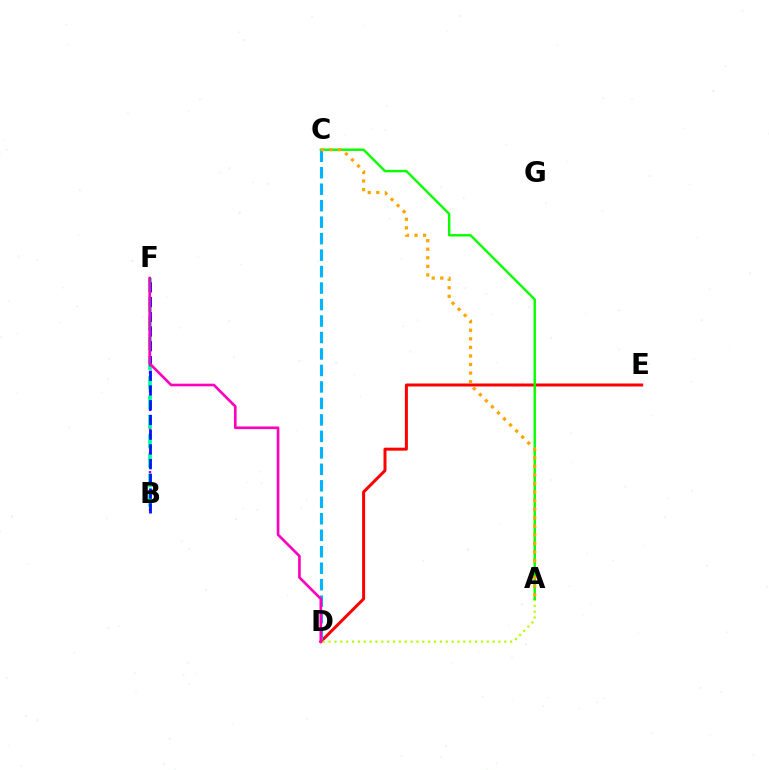{('B', 'F'): [{'color': '#9b00ff', 'line_style': 'dotted', 'thickness': 1.69}, {'color': '#00ff9d', 'line_style': 'dashed', 'thickness': 2.66}, {'color': '#0010ff', 'line_style': 'dashed', 'thickness': 2.0}], ('D', 'E'): [{'color': '#ff0000', 'line_style': 'solid', 'thickness': 2.15}], ('A', 'D'): [{'color': '#b3ff00', 'line_style': 'dotted', 'thickness': 1.59}], ('C', 'D'): [{'color': '#00b5ff', 'line_style': 'dashed', 'thickness': 2.24}], ('D', 'F'): [{'color': '#ff00bd', 'line_style': 'solid', 'thickness': 1.92}], ('A', 'C'): [{'color': '#08ff00', 'line_style': 'solid', 'thickness': 1.75}, {'color': '#ffa500', 'line_style': 'dotted', 'thickness': 2.33}]}